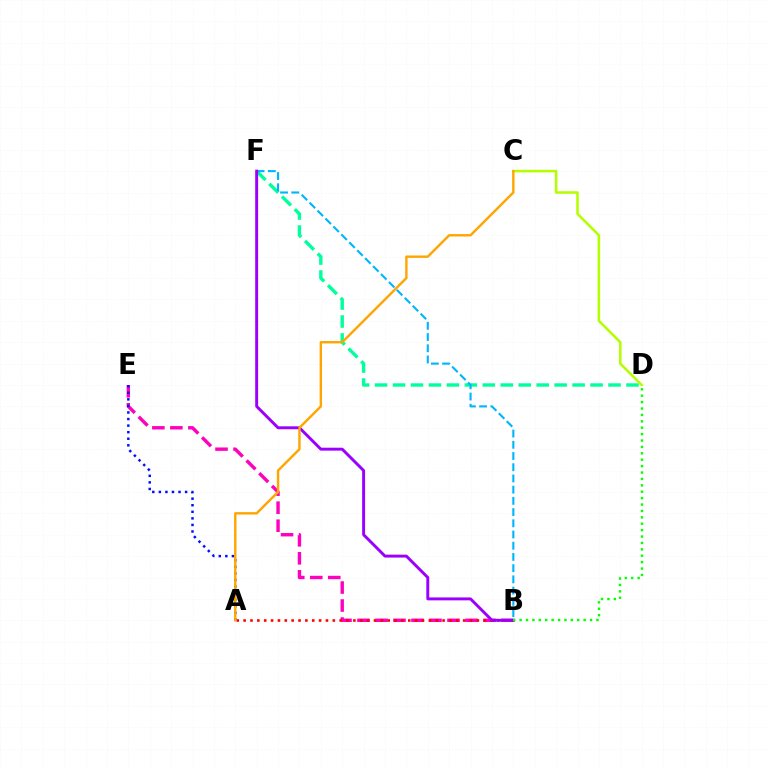{('B', 'E'): [{'color': '#ff00bd', 'line_style': 'dashed', 'thickness': 2.45}], ('D', 'F'): [{'color': '#00ff9d', 'line_style': 'dashed', 'thickness': 2.44}], ('C', 'D'): [{'color': '#b3ff00', 'line_style': 'solid', 'thickness': 1.83}], ('A', 'B'): [{'color': '#ff0000', 'line_style': 'dotted', 'thickness': 1.86}], ('A', 'E'): [{'color': '#0010ff', 'line_style': 'dotted', 'thickness': 1.78}], ('B', 'F'): [{'color': '#00b5ff', 'line_style': 'dashed', 'thickness': 1.52}, {'color': '#9b00ff', 'line_style': 'solid', 'thickness': 2.11}], ('B', 'D'): [{'color': '#08ff00', 'line_style': 'dotted', 'thickness': 1.74}], ('A', 'C'): [{'color': '#ffa500', 'line_style': 'solid', 'thickness': 1.74}]}